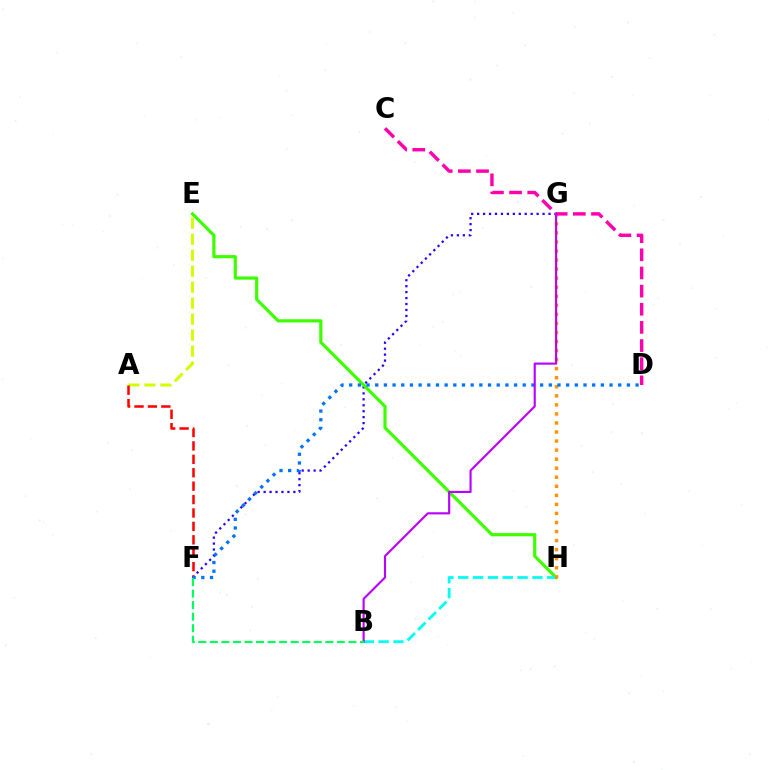{('F', 'G'): [{'color': '#2500ff', 'line_style': 'dotted', 'thickness': 1.62}], ('E', 'H'): [{'color': '#3dff00', 'line_style': 'solid', 'thickness': 2.3}], ('A', 'E'): [{'color': '#d1ff00', 'line_style': 'dashed', 'thickness': 2.17}], ('B', 'H'): [{'color': '#00fff6', 'line_style': 'dashed', 'thickness': 2.02}], ('G', 'H'): [{'color': '#ff9400', 'line_style': 'dotted', 'thickness': 2.46}], ('A', 'F'): [{'color': '#ff0000', 'line_style': 'dashed', 'thickness': 1.82}], ('C', 'D'): [{'color': '#ff00ac', 'line_style': 'dashed', 'thickness': 2.47}], ('D', 'F'): [{'color': '#0074ff', 'line_style': 'dotted', 'thickness': 2.36}], ('B', 'G'): [{'color': '#b900ff', 'line_style': 'solid', 'thickness': 1.54}], ('B', 'F'): [{'color': '#00ff5c', 'line_style': 'dashed', 'thickness': 1.57}]}